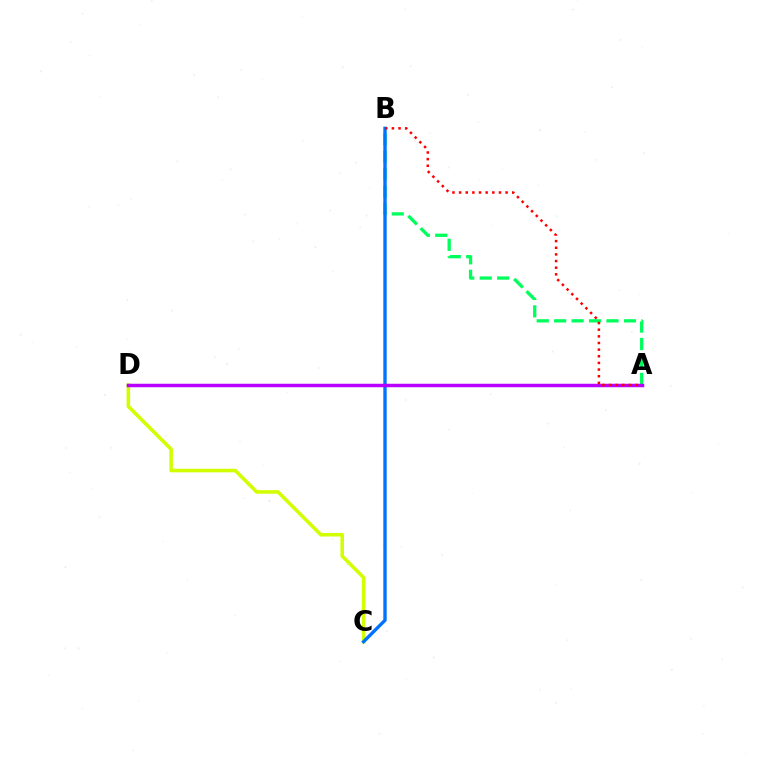{('A', 'B'): [{'color': '#00ff5c', 'line_style': 'dashed', 'thickness': 2.37}, {'color': '#ff0000', 'line_style': 'dotted', 'thickness': 1.81}], ('C', 'D'): [{'color': '#d1ff00', 'line_style': 'solid', 'thickness': 2.57}], ('B', 'C'): [{'color': '#0074ff', 'line_style': 'solid', 'thickness': 2.42}], ('A', 'D'): [{'color': '#b900ff', 'line_style': 'solid', 'thickness': 2.52}]}